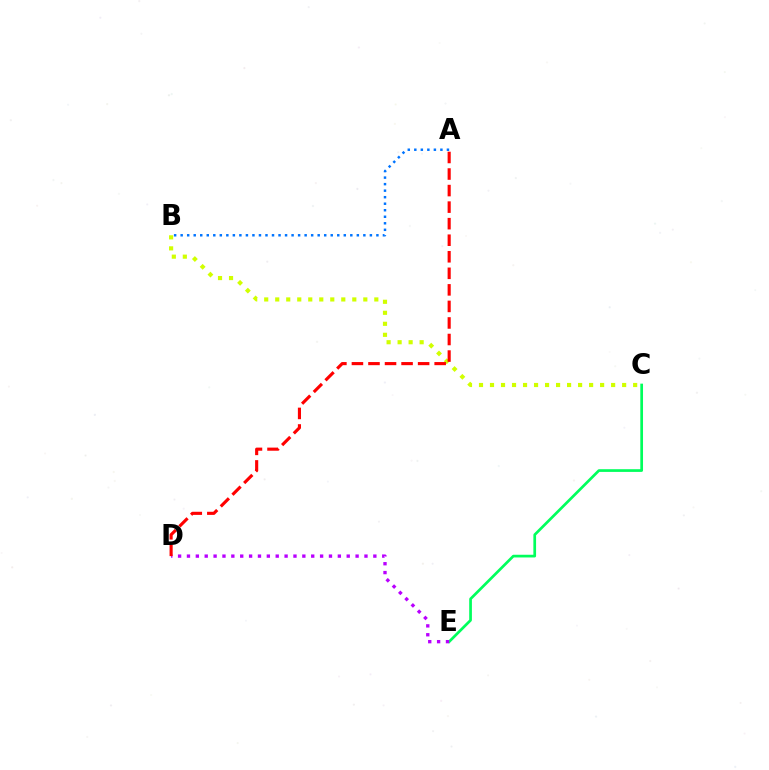{('B', 'C'): [{'color': '#d1ff00', 'line_style': 'dotted', 'thickness': 2.99}], ('C', 'E'): [{'color': '#00ff5c', 'line_style': 'solid', 'thickness': 1.95}], ('A', 'B'): [{'color': '#0074ff', 'line_style': 'dotted', 'thickness': 1.77}], ('D', 'E'): [{'color': '#b900ff', 'line_style': 'dotted', 'thickness': 2.41}], ('A', 'D'): [{'color': '#ff0000', 'line_style': 'dashed', 'thickness': 2.25}]}